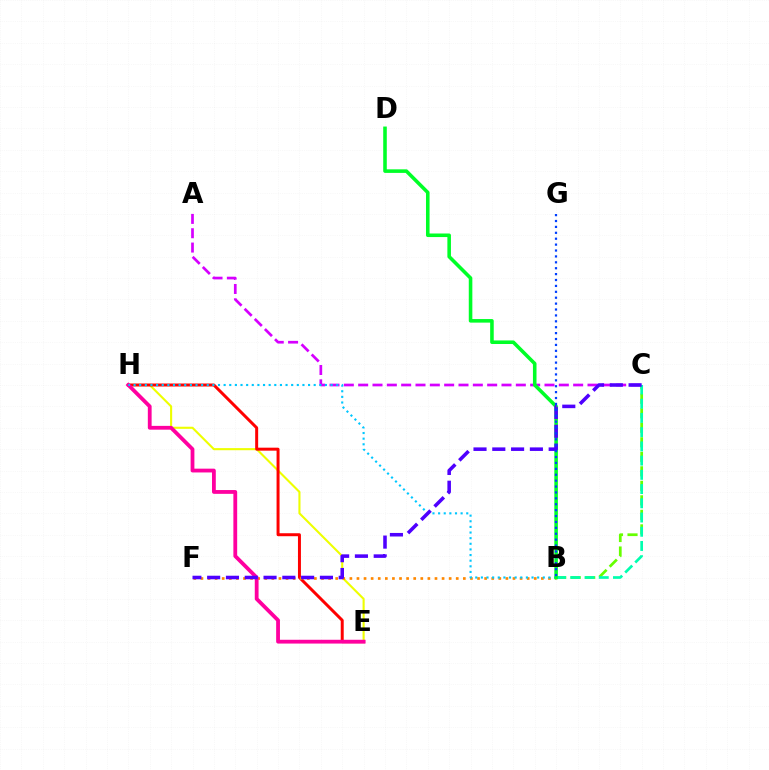{('B', 'C'): [{'color': '#66ff00', 'line_style': 'dashed', 'thickness': 1.97}, {'color': '#00ffaf', 'line_style': 'dashed', 'thickness': 1.93}], ('E', 'H'): [{'color': '#eeff00', 'line_style': 'solid', 'thickness': 1.51}, {'color': '#ff0000', 'line_style': 'solid', 'thickness': 2.14}, {'color': '#ff00a0', 'line_style': 'solid', 'thickness': 2.73}], ('A', 'C'): [{'color': '#d600ff', 'line_style': 'dashed', 'thickness': 1.95}], ('B', 'F'): [{'color': '#ff8800', 'line_style': 'dotted', 'thickness': 1.93}], ('B', 'H'): [{'color': '#00c7ff', 'line_style': 'dotted', 'thickness': 1.53}], ('B', 'D'): [{'color': '#00ff27', 'line_style': 'solid', 'thickness': 2.57}], ('C', 'F'): [{'color': '#4f00ff', 'line_style': 'dashed', 'thickness': 2.55}], ('B', 'G'): [{'color': '#003fff', 'line_style': 'dotted', 'thickness': 1.6}]}